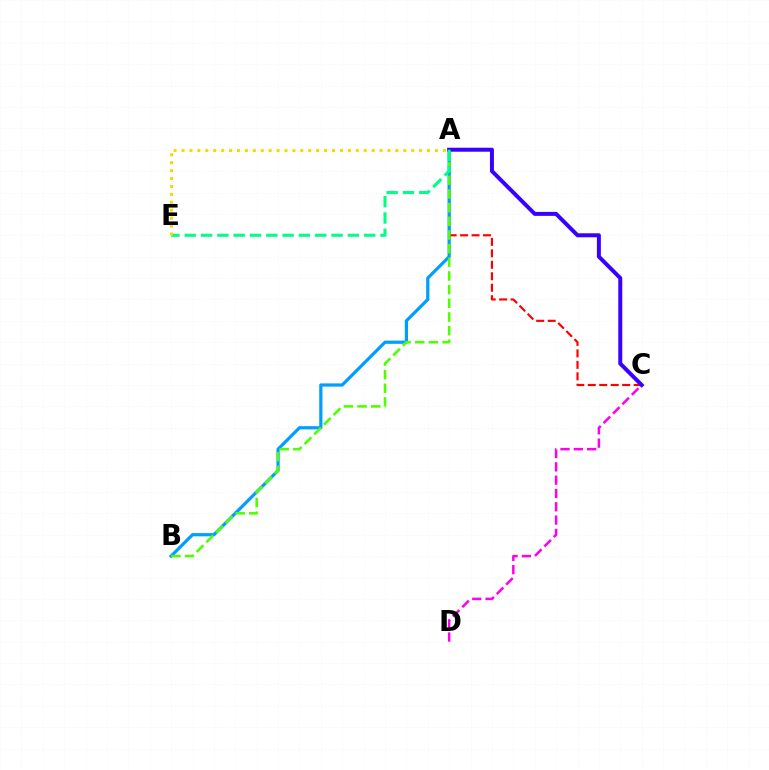{('A', 'C'): [{'color': '#ff0000', 'line_style': 'dashed', 'thickness': 1.56}, {'color': '#3700ff', 'line_style': 'solid', 'thickness': 2.86}], ('C', 'D'): [{'color': '#ff00ed', 'line_style': 'dashed', 'thickness': 1.81}], ('A', 'B'): [{'color': '#009eff', 'line_style': 'solid', 'thickness': 2.31}, {'color': '#4fff00', 'line_style': 'dashed', 'thickness': 1.86}], ('A', 'E'): [{'color': '#00ff86', 'line_style': 'dashed', 'thickness': 2.22}, {'color': '#ffd500', 'line_style': 'dotted', 'thickness': 2.15}]}